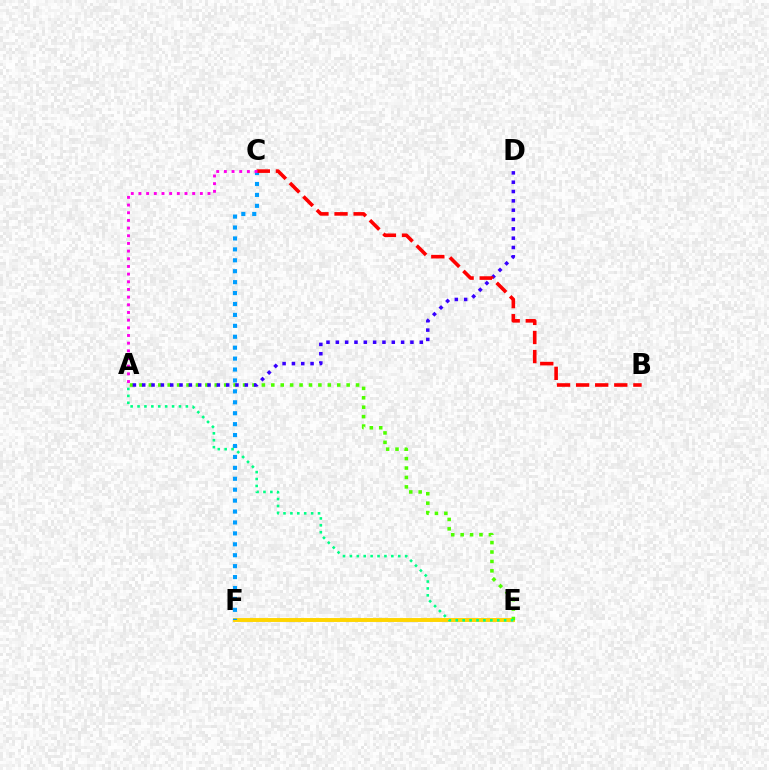{('E', 'F'): [{'color': '#ffd500', 'line_style': 'solid', 'thickness': 2.82}], ('A', 'E'): [{'color': '#4fff00', 'line_style': 'dotted', 'thickness': 2.56}, {'color': '#00ff86', 'line_style': 'dotted', 'thickness': 1.88}], ('A', 'D'): [{'color': '#3700ff', 'line_style': 'dotted', 'thickness': 2.53}], ('C', 'F'): [{'color': '#009eff', 'line_style': 'dotted', 'thickness': 2.97}], ('B', 'C'): [{'color': '#ff0000', 'line_style': 'dashed', 'thickness': 2.59}], ('A', 'C'): [{'color': '#ff00ed', 'line_style': 'dotted', 'thickness': 2.08}]}